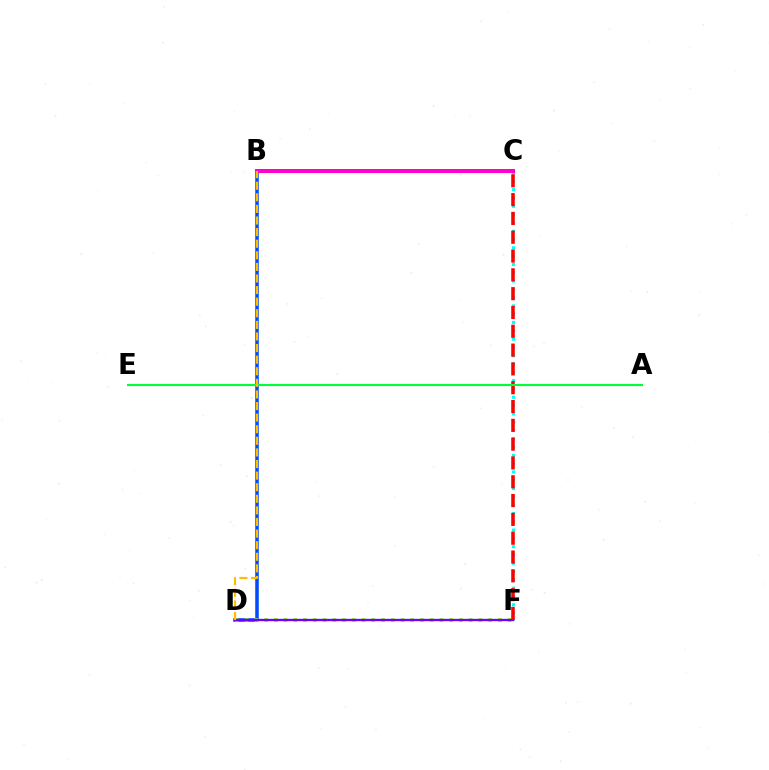{('B', 'D'): [{'color': '#004bff', 'line_style': 'solid', 'thickness': 2.55}, {'color': '#ffbd00', 'line_style': 'dashed', 'thickness': 1.58}], ('C', 'F'): [{'color': '#00fff6', 'line_style': 'dotted', 'thickness': 2.26}, {'color': '#ff0000', 'line_style': 'dashed', 'thickness': 2.56}], ('D', 'F'): [{'color': '#84ff00', 'line_style': 'dotted', 'thickness': 2.65}, {'color': '#7200ff', 'line_style': 'solid', 'thickness': 1.69}], ('B', 'C'): [{'color': '#ff00cf', 'line_style': 'solid', 'thickness': 2.89}], ('A', 'E'): [{'color': '#00ff39', 'line_style': 'solid', 'thickness': 1.53}]}